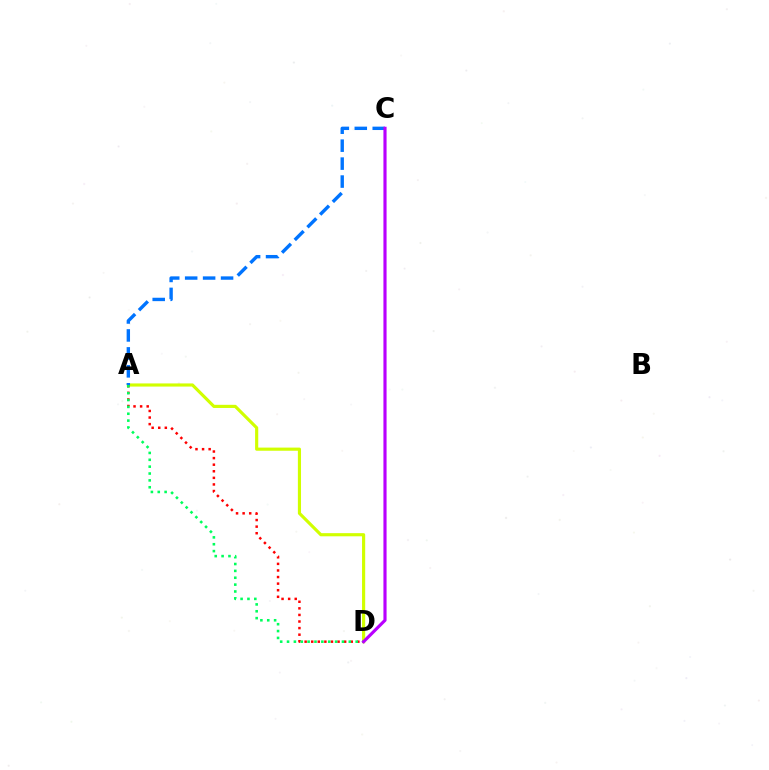{('A', 'D'): [{'color': '#d1ff00', 'line_style': 'solid', 'thickness': 2.27}, {'color': '#ff0000', 'line_style': 'dotted', 'thickness': 1.79}, {'color': '#00ff5c', 'line_style': 'dotted', 'thickness': 1.86}], ('A', 'C'): [{'color': '#0074ff', 'line_style': 'dashed', 'thickness': 2.44}], ('C', 'D'): [{'color': '#b900ff', 'line_style': 'solid', 'thickness': 2.27}]}